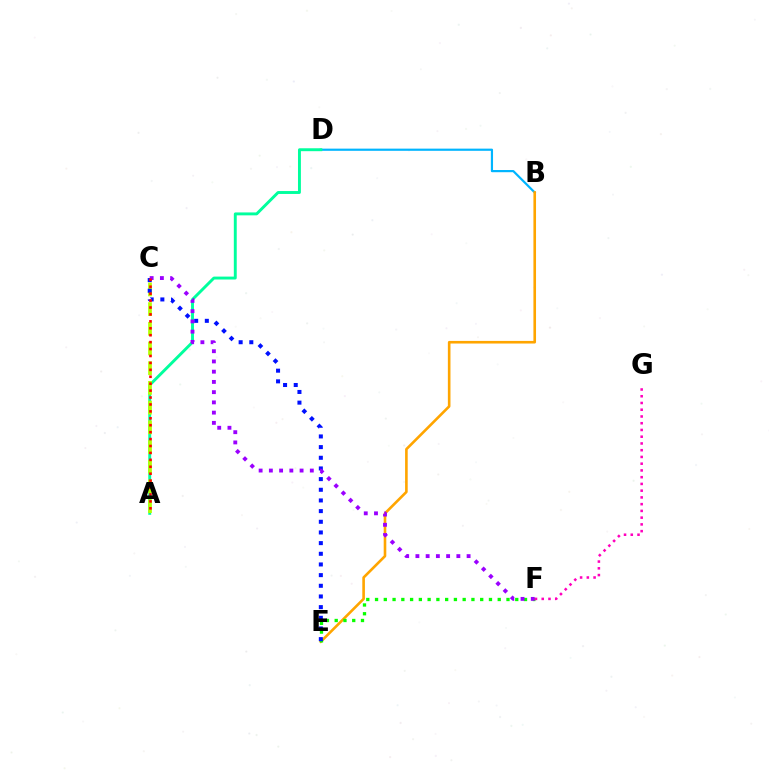{('B', 'D'): [{'color': '#00b5ff', 'line_style': 'solid', 'thickness': 1.57}], ('B', 'E'): [{'color': '#ffa500', 'line_style': 'solid', 'thickness': 1.88}], ('A', 'D'): [{'color': '#00ff9d', 'line_style': 'solid', 'thickness': 2.1}], ('E', 'F'): [{'color': '#08ff00', 'line_style': 'dotted', 'thickness': 2.38}], ('A', 'C'): [{'color': '#b3ff00', 'line_style': 'dashed', 'thickness': 2.68}, {'color': '#ff0000', 'line_style': 'dotted', 'thickness': 1.88}], ('C', 'E'): [{'color': '#0010ff', 'line_style': 'dotted', 'thickness': 2.9}], ('C', 'F'): [{'color': '#9b00ff', 'line_style': 'dotted', 'thickness': 2.78}], ('F', 'G'): [{'color': '#ff00bd', 'line_style': 'dotted', 'thickness': 1.83}]}